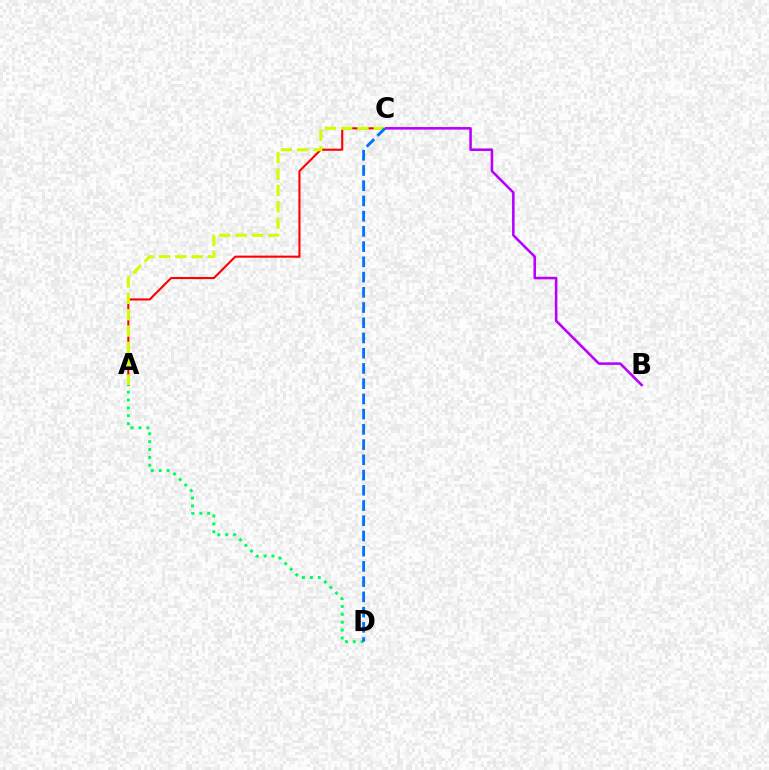{('A', 'C'): [{'color': '#ff0000', 'line_style': 'solid', 'thickness': 1.51}, {'color': '#d1ff00', 'line_style': 'dashed', 'thickness': 2.22}], ('B', 'C'): [{'color': '#b900ff', 'line_style': 'solid', 'thickness': 1.85}], ('A', 'D'): [{'color': '#00ff5c', 'line_style': 'dotted', 'thickness': 2.14}], ('C', 'D'): [{'color': '#0074ff', 'line_style': 'dashed', 'thickness': 2.07}]}